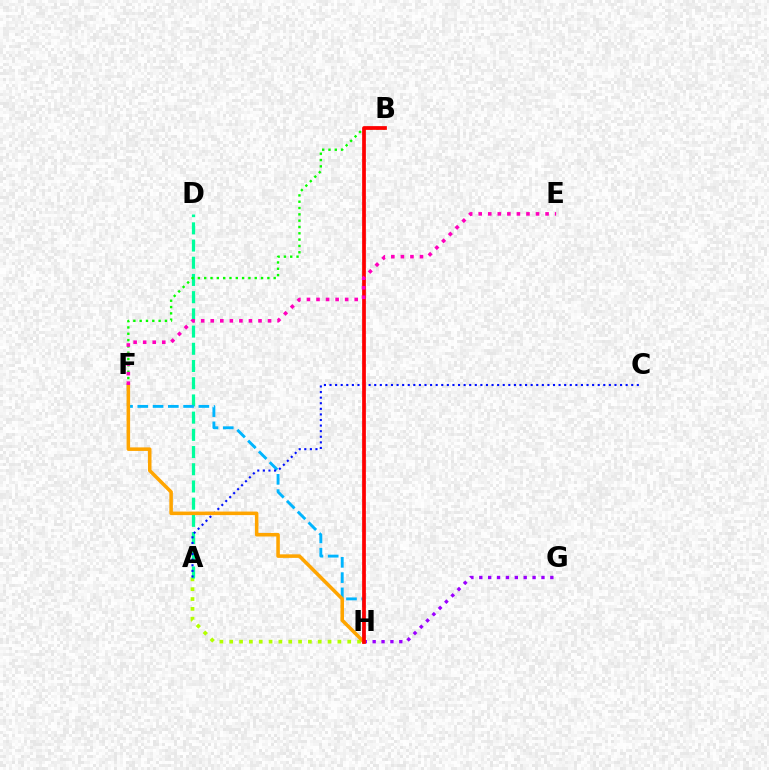{('G', 'H'): [{'color': '#9b00ff', 'line_style': 'dotted', 'thickness': 2.41}], ('A', 'H'): [{'color': '#b3ff00', 'line_style': 'dotted', 'thickness': 2.67}], ('A', 'D'): [{'color': '#00ff9d', 'line_style': 'dashed', 'thickness': 2.34}], ('B', 'F'): [{'color': '#08ff00', 'line_style': 'dotted', 'thickness': 1.72}], ('F', 'H'): [{'color': '#00b5ff', 'line_style': 'dashed', 'thickness': 2.07}, {'color': '#ffa500', 'line_style': 'solid', 'thickness': 2.55}], ('A', 'C'): [{'color': '#0010ff', 'line_style': 'dotted', 'thickness': 1.52}], ('B', 'H'): [{'color': '#ff0000', 'line_style': 'solid', 'thickness': 2.69}], ('E', 'F'): [{'color': '#ff00bd', 'line_style': 'dotted', 'thickness': 2.6}]}